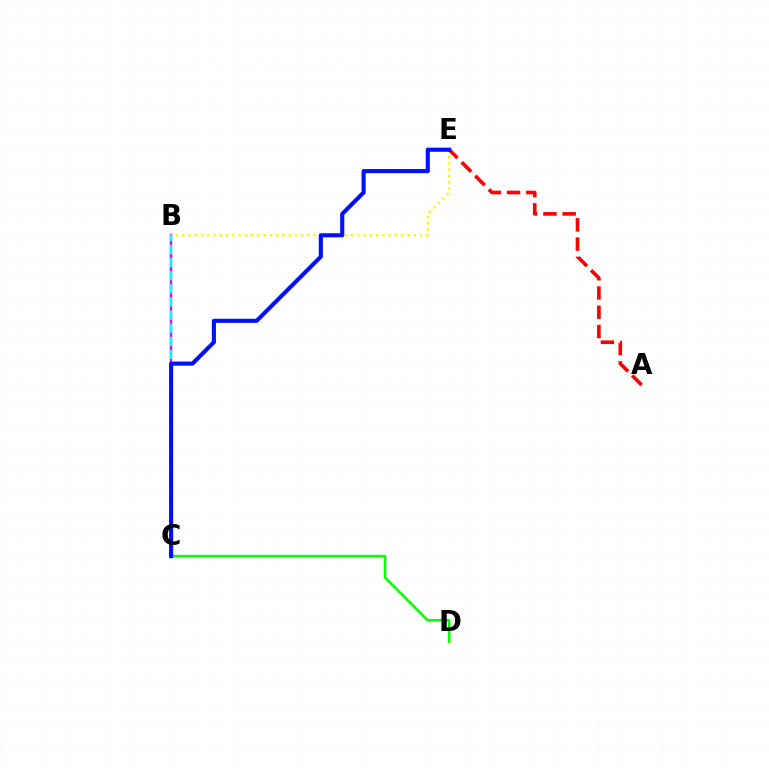{('B', 'C'): [{'color': '#ee00ff', 'line_style': 'solid', 'thickness': 1.73}, {'color': '#00fff6', 'line_style': 'dashed', 'thickness': 1.78}], ('C', 'D'): [{'color': '#08ff00', 'line_style': 'solid', 'thickness': 1.85}], ('B', 'E'): [{'color': '#fcf500', 'line_style': 'dotted', 'thickness': 1.7}], ('A', 'E'): [{'color': '#ff0000', 'line_style': 'dashed', 'thickness': 2.62}], ('C', 'E'): [{'color': '#0010ff', 'line_style': 'solid', 'thickness': 2.95}]}